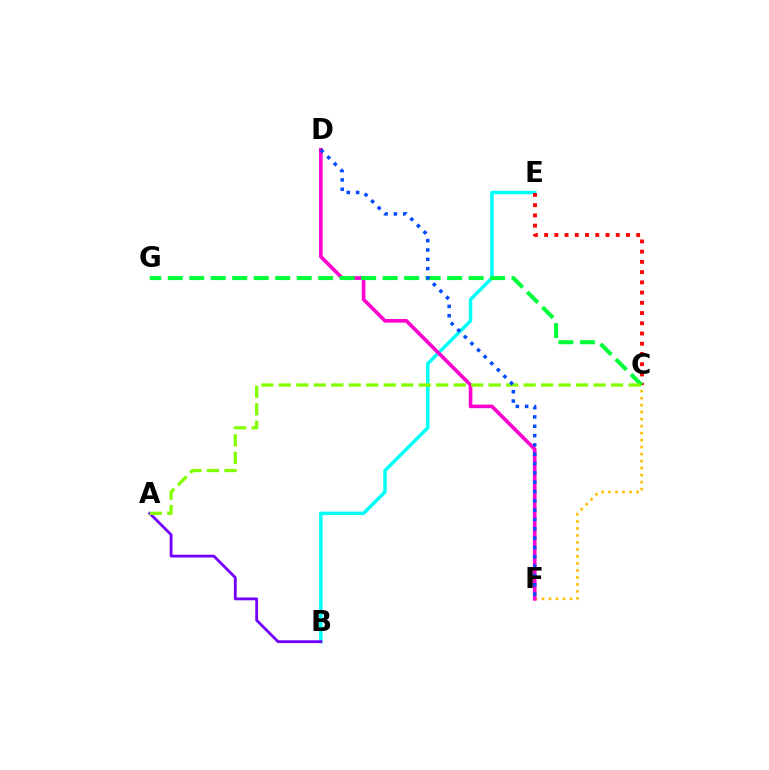{('B', 'E'): [{'color': '#00fff6', 'line_style': 'solid', 'thickness': 2.5}], ('A', 'B'): [{'color': '#7200ff', 'line_style': 'solid', 'thickness': 2.02}], ('C', 'F'): [{'color': '#ffbd00', 'line_style': 'dotted', 'thickness': 1.9}], ('D', 'F'): [{'color': '#ff00cf', 'line_style': 'solid', 'thickness': 2.61}, {'color': '#004bff', 'line_style': 'dotted', 'thickness': 2.53}], ('C', 'E'): [{'color': '#ff0000', 'line_style': 'dotted', 'thickness': 2.78}], ('C', 'G'): [{'color': '#00ff39', 'line_style': 'dashed', 'thickness': 2.92}], ('A', 'C'): [{'color': '#84ff00', 'line_style': 'dashed', 'thickness': 2.38}]}